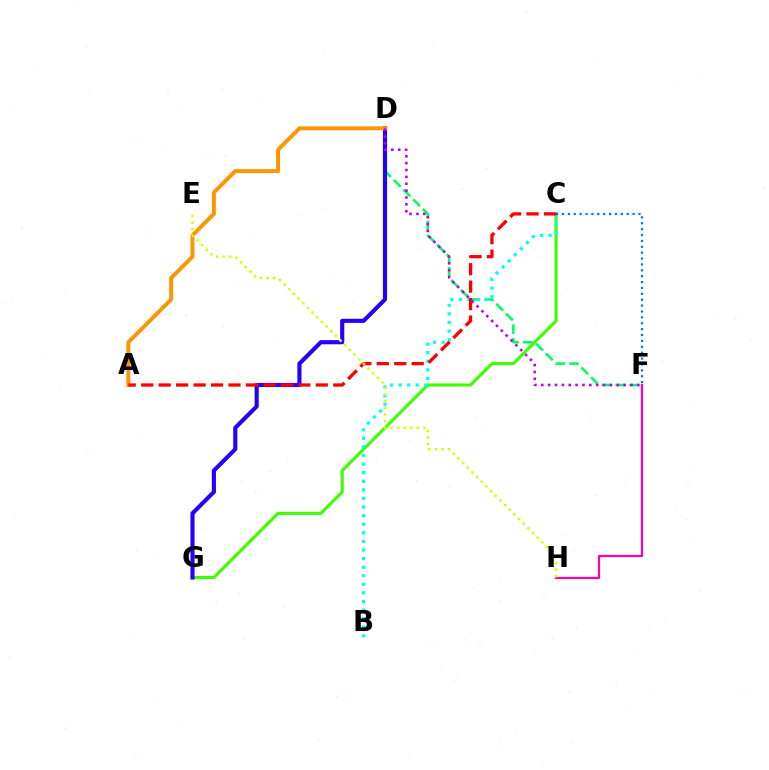{('F', 'H'): [{'color': '#ff00ac', 'line_style': 'solid', 'thickness': 1.62}], ('C', 'G'): [{'color': '#3dff00', 'line_style': 'solid', 'thickness': 2.24}], ('D', 'F'): [{'color': '#00ff5c', 'line_style': 'dashed', 'thickness': 1.87}, {'color': '#b900ff', 'line_style': 'dotted', 'thickness': 1.86}], ('D', 'G'): [{'color': '#2500ff', 'line_style': 'solid', 'thickness': 2.97}], ('A', 'D'): [{'color': '#ff9400', 'line_style': 'solid', 'thickness': 2.82}], ('B', 'C'): [{'color': '#00fff6', 'line_style': 'dotted', 'thickness': 2.33}], ('C', 'F'): [{'color': '#0074ff', 'line_style': 'dotted', 'thickness': 1.6}], ('A', 'C'): [{'color': '#ff0000', 'line_style': 'dashed', 'thickness': 2.37}], ('E', 'H'): [{'color': '#d1ff00', 'line_style': 'dotted', 'thickness': 1.79}]}